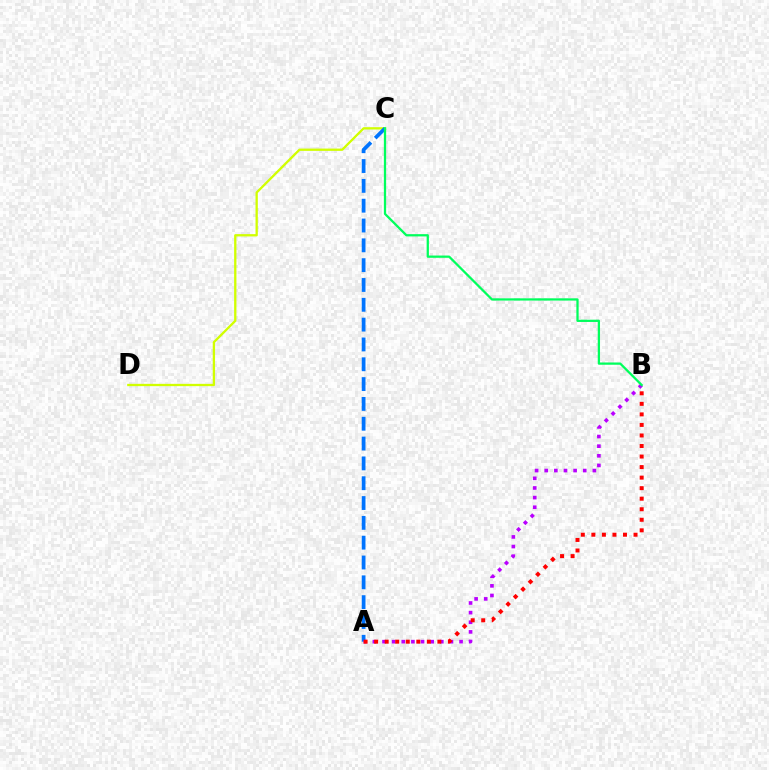{('C', 'D'): [{'color': '#d1ff00', 'line_style': 'solid', 'thickness': 1.66}], ('A', 'C'): [{'color': '#0074ff', 'line_style': 'dashed', 'thickness': 2.69}], ('A', 'B'): [{'color': '#b900ff', 'line_style': 'dotted', 'thickness': 2.62}, {'color': '#ff0000', 'line_style': 'dotted', 'thickness': 2.86}], ('B', 'C'): [{'color': '#00ff5c', 'line_style': 'solid', 'thickness': 1.63}]}